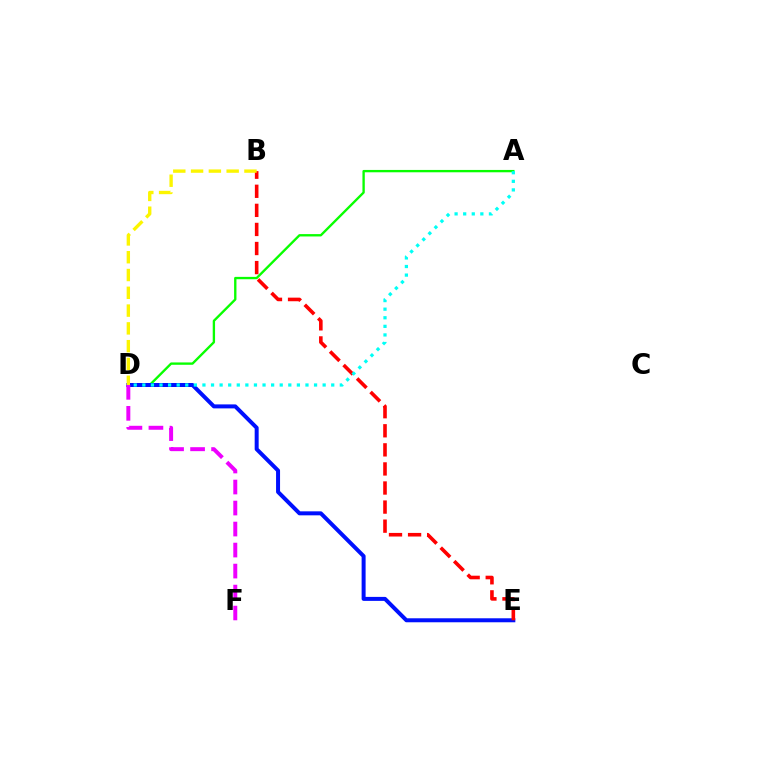{('A', 'D'): [{'color': '#08ff00', 'line_style': 'solid', 'thickness': 1.69}, {'color': '#00fff6', 'line_style': 'dotted', 'thickness': 2.33}], ('D', 'E'): [{'color': '#0010ff', 'line_style': 'solid', 'thickness': 2.87}], ('B', 'E'): [{'color': '#ff0000', 'line_style': 'dashed', 'thickness': 2.59}], ('B', 'D'): [{'color': '#fcf500', 'line_style': 'dashed', 'thickness': 2.42}], ('D', 'F'): [{'color': '#ee00ff', 'line_style': 'dashed', 'thickness': 2.85}]}